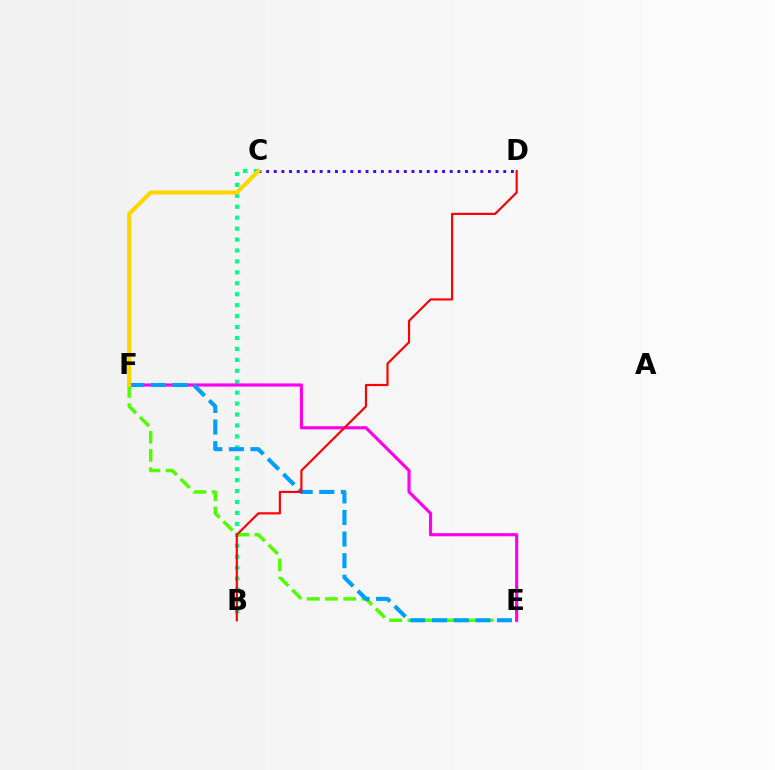{('B', 'C'): [{'color': '#00ff86', 'line_style': 'dotted', 'thickness': 2.97}], ('E', 'F'): [{'color': '#ff00ed', 'line_style': 'solid', 'thickness': 2.26}, {'color': '#4fff00', 'line_style': 'dashed', 'thickness': 2.48}, {'color': '#009eff', 'line_style': 'dashed', 'thickness': 2.94}], ('C', 'D'): [{'color': '#3700ff', 'line_style': 'dotted', 'thickness': 2.08}], ('C', 'F'): [{'color': '#ffd500', 'line_style': 'solid', 'thickness': 2.95}], ('B', 'D'): [{'color': '#ff0000', 'line_style': 'solid', 'thickness': 1.56}]}